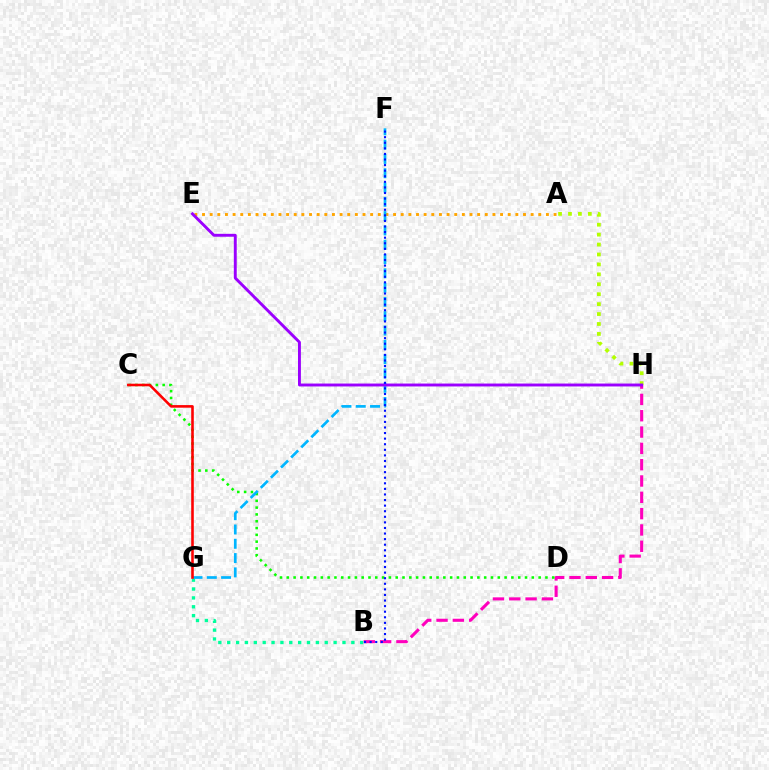{('B', 'G'): [{'color': '#00ff9d', 'line_style': 'dotted', 'thickness': 2.41}], ('B', 'H'): [{'color': '#ff00bd', 'line_style': 'dashed', 'thickness': 2.22}], ('A', 'E'): [{'color': '#ffa500', 'line_style': 'dotted', 'thickness': 2.08}], ('C', 'D'): [{'color': '#08ff00', 'line_style': 'dotted', 'thickness': 1.85}], ('F', 'G'): [{'color': '#00b5ff', 'line_style': 'dashed', 'thickness': 1.94}], ('A', 'H'): [{'color': '#b3ff00', 'line_style': 'dotted', 'thickness': 2.7}], ('E', 'H'): [{'color': '#9b00ff', 'line_style': 'solid', 'thickness': 2.09}], ('C', 'G'): [{'color': '#ff0000', 'line_style': 'solid', 'thickness': 1.86}], ('B', 'F'): [{'color': '#0010ff', 'line_style': 'dotted', 'thickness': 1.52}]}